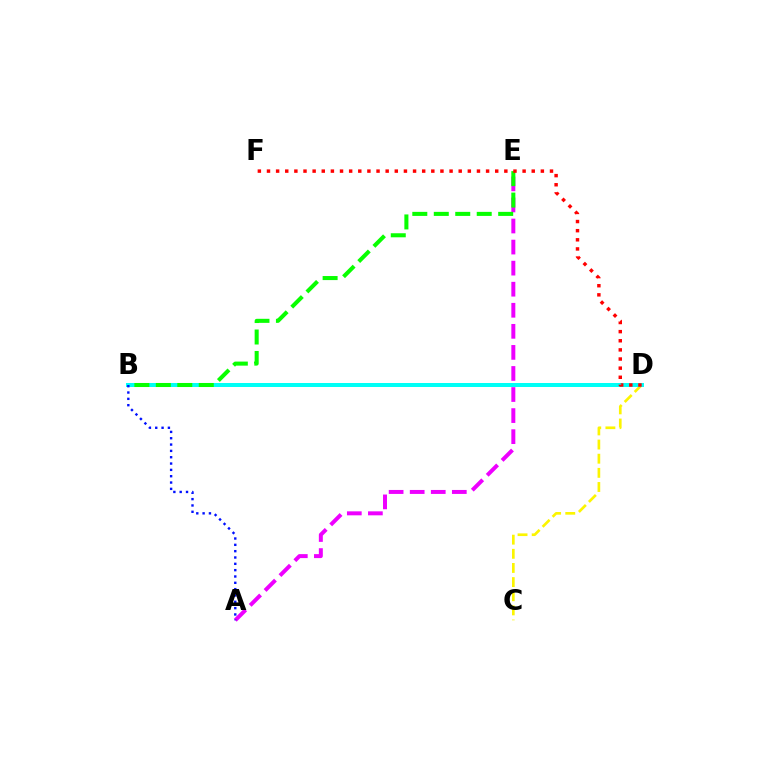{('C', 'D'): [{'color': '#fcf500', 'line_style': 'dashed', 'thickness': 1.92}], ('B', 'D'): [{'color': '#00fff6', 'line_style': 'solid', 'thickness': 2.88}], ('A', 'E'): [{'color': '#ee00ff', 'line_style': 'dashed', 'thickness': 2.86}], ('B', 'E'): [{'color': '#08ff00', 'line_style': 'dashed', 'thickness': 2.92}], ('A', 'B'): [{'color': '#0010ff', 'line_style': 'dotted', 'thickness': 1.72}], ('D', 'F'): [{'color': '#ff0000', 'line_style': 'dotted', 'thickness': 2.48}]}